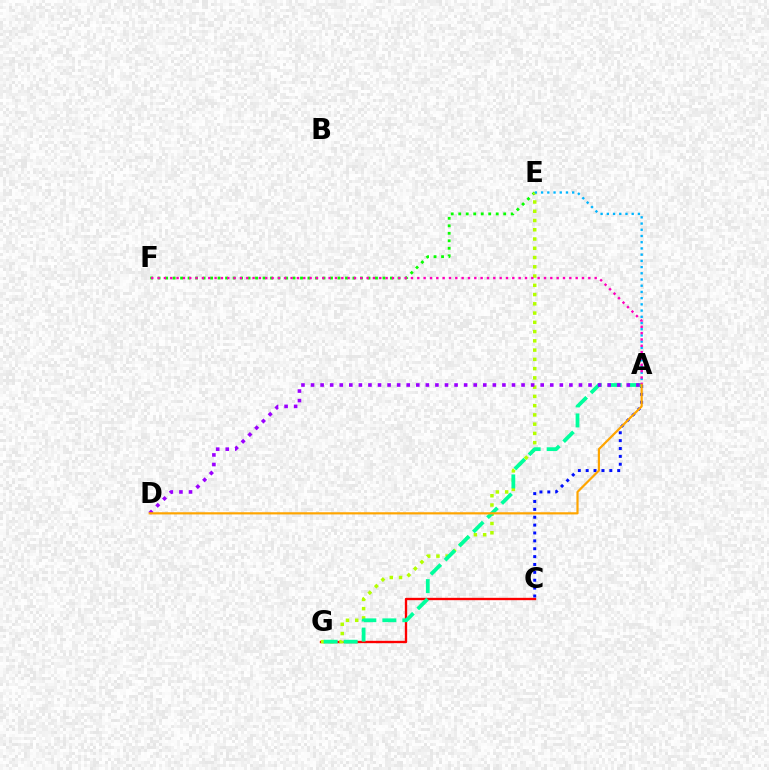{('E', 'F'): [{'color': '#08ff00', 'line_style': 'dotted', 'thickness': 2.04}], ('C', 'G'): [{'color': '#ff0000', 'line_style': 'solid', 'thickness': 1.69}], ('E', 'G'): [{'color': '#b3ff00', 'line_style': 'dotted', 'thickness': 2.52}], ('A', 'C'): [{'color': '#0010ff', 'line_style': 'dotted', 'thickness': 2.14}], ('A', 'E'): [{'color': '#00b5ff', 'line_style': 'dotted', 'thickness': 1.69}], ('A', 'G'): [{'color': '#00ff9d', 'line_style': 'dashed', 'thickness': 2.72}], ('A', 'F'): [{'color': '#ff00bd', 'line_style': 'dotted', 'thickness': 1.72}], ('A', 'D'): [{'color': '#9b00ff', 'line_style': 'dotted', 'thickness': 2.6}, {'color': '#ffa500', 'line_style': 'solid', 'thickness': 1.57}]}